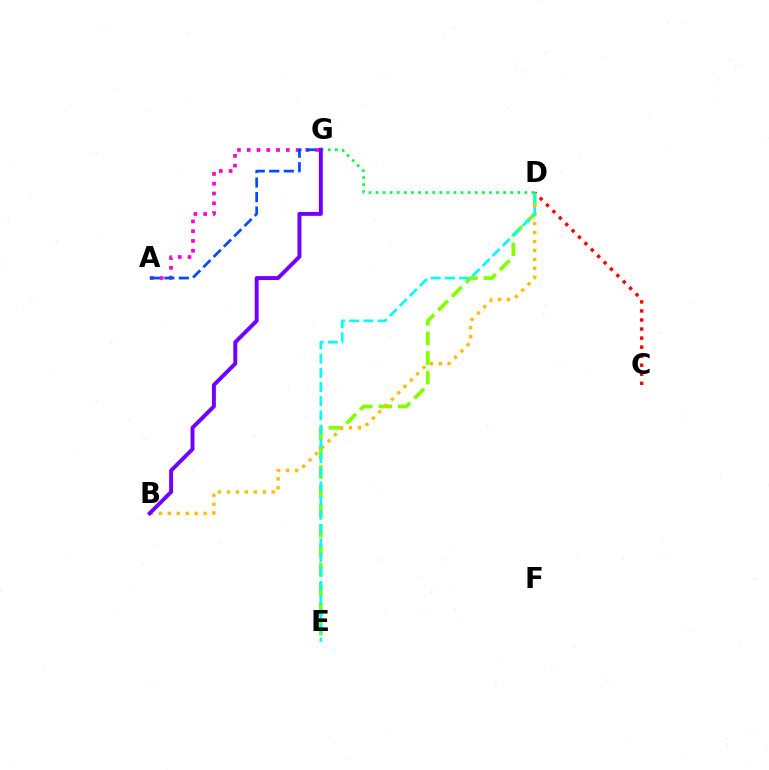{('A', 'G'): [{'color': '#ff00cf', 'line_style': 'dotted', 'thickness': 2.66}, {'color': '#004bff', 'line_style': 'dashed', 'thickness': 1.97}], ('D', 'E'): [{'color': '#84ff00', 'line_style': 'dashed', 'thickness': 2.66}, {'color': '#00fff6', 'line_style': 'dashed', 'thickness': 1.93}], ('B', 'D'): [{'color': '#ffbd00', 'line_style': 'dotted', 'thickness': 2.43}], ('C', 'D'): [{'color': '#ff0000', 'line_style': 'dotted', 'thickness': 2.46}], ('D', 'G'): [{'color': '#00ff39', 'line_style': 'dotted', 'thickness': 1.93}], ('B', 'G'): [{'color': '#7200ff', 'line_style': 'solid', 'thickness': 2.84}]}